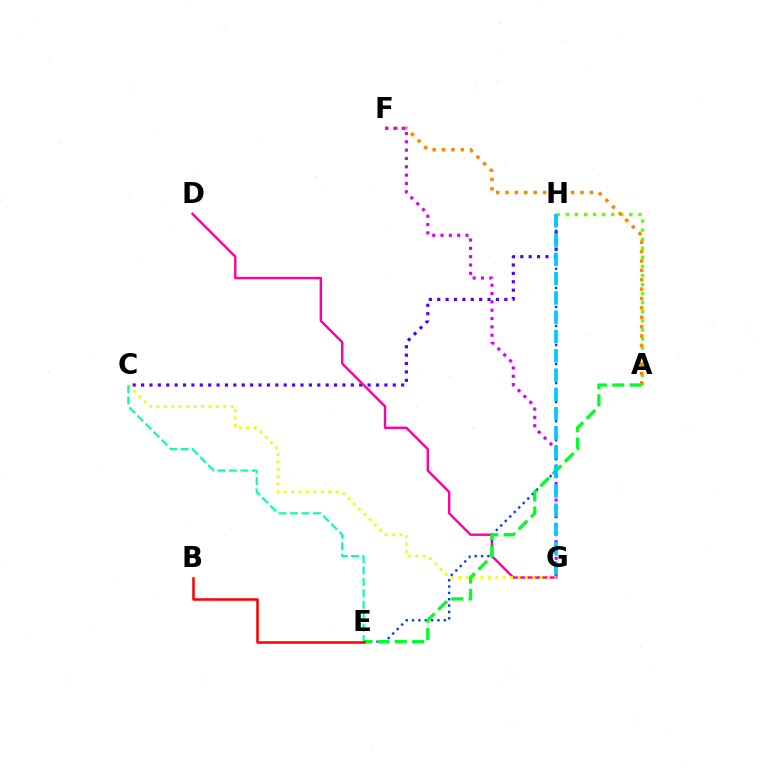{('C', 'H'): [{'color': '#4f00ff', 'line_style': 'dotted', 'thickness': 2.28}], ('A', 'H'): [{'color': '#66ff00', 'line_style': 'dotted', 'thickness': 2.47}], ('A', 'F'): [{'color': '#ff8800', 'line_style': 'dotted', 'thickness': 2.55}], ('D', 'G'): [{'color': '#ff00a0', 'line_style': 'solid', 'thickness': 1.73}], ('E', 'H'): [{'color': '#003fff', 'line_style': 'dotted', 'thickness': 1.72}], ('F', 'G'): [{'color': '#d600ff', 'line_style': 'dotted', 'thickness': 2.26}], ('C', 'G'): [{'color': '#eeff00', 'line_style': 'dotted', 'thickness': 2.01}], ('C', 'E'): [{'color': '#00ffaf', 'line_style': 'dashed', 'thickness': 1.55}], ('A', 'E'): [{'color': '#00ff27', 'line_style': 'dashed', 'thickness': 2.36}], ('G', 'H'): [{'color': '#00c7ff', 'line_style': 'dashed', 'thickness': 2.62}], ('B', 'E'): [{'color': '#ff0000', 'line_style': 'solid', 'thickness': 1.83}]}